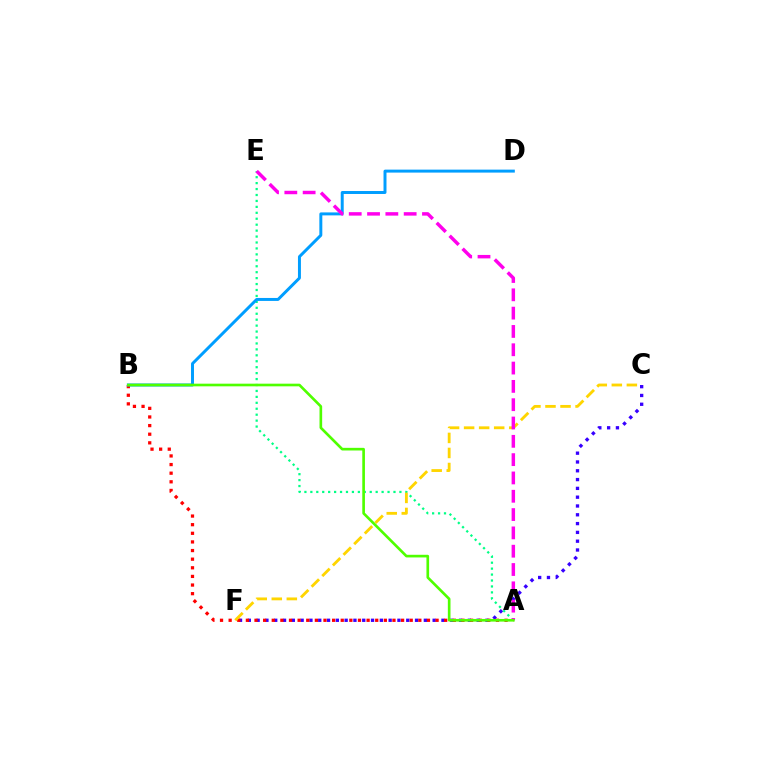{('C', 'F'): [{'color': '#3700ff', 'line_style': 'dotted', 'thickness': 2.39}, {'color': '#ffd500', 'line_style': 'dashed', 'thickness': 2.04}], ('A', 'B'): [{'color': '#ff0000', 'line_style': 'dotted', 'thickness': 2.34}, {'color': '#4fff00', 'line_style': 'solid', 'thickness': 1.91}], ('A', 'E'): [{'color': '#00ff86', 'line_style': 'dotted', 'thickness': 1.61}, {'color': '#ff00ed', 'line_style': 'dashed', 'thickness': 2.49}], ('B', 'D'): [{'color': '#009eff', 'line_style': 'solid', 'thickness': 2.14}]}